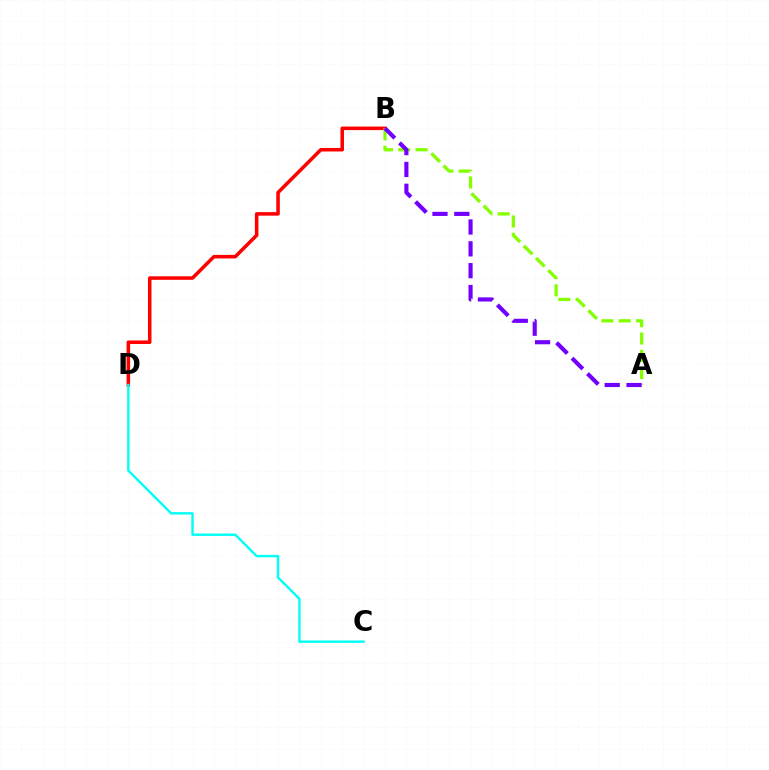{('B', 'D'): [{'color': '#ff0000', 'line_style': 'solid', 'thickness': 2.54}], ('A', 'B'): [{'color': '#84ff00', 'line_style': 'dashed', 'thickness': 2.35}, {'color': '#7200ff', 'line_style': 'dashed', 'thickness': 2.97}], ('C', 'D'): [{'color': '#00fff6', 'line_style': 'solid', 'thickness': 1.71}]}